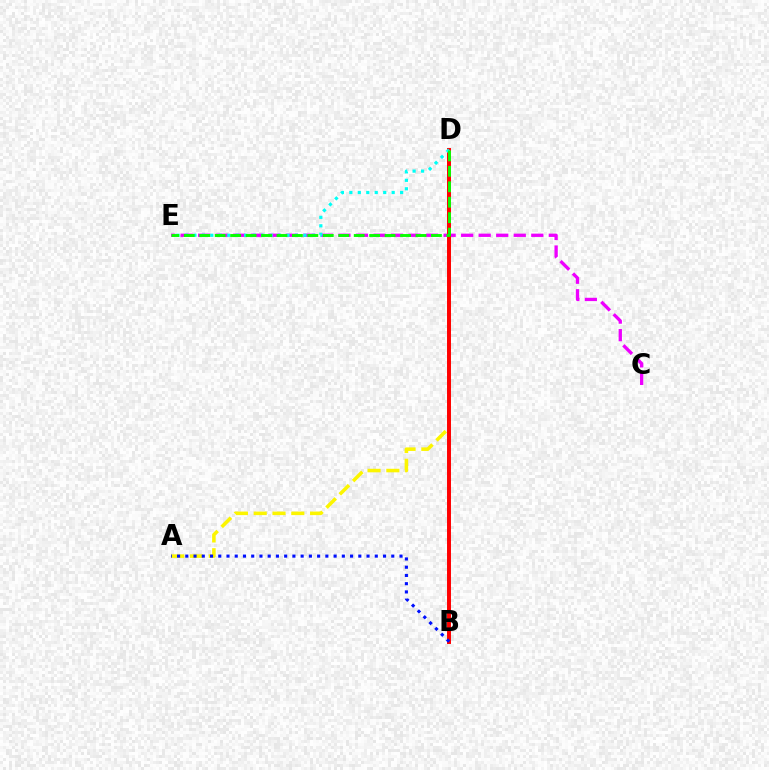{('A', 'D'): [{'color': '#fcf500', 'line_style': 'dashed', 'thickness': 2.55}], ('C', 'E'): [{'color': '#ee00ff', 'line_style': 'dashed', 'thickness': 2.38}], ('B', 'D'): [{'color': '#ff0000', 'line_style': 'solid', 'thickness': 2.85}], ('A', 'B'): [{'color': '#0010ff', 'line_style': 'dotted', 'thickness': 2.24}], ('D', 'E'): [{'color': '#00fff6', 'line_style': 'dotted', 'thickness': 2.3}, {'color': '#08ff00', 'line_style': 'dashed', 'thickness': 2.1}]}